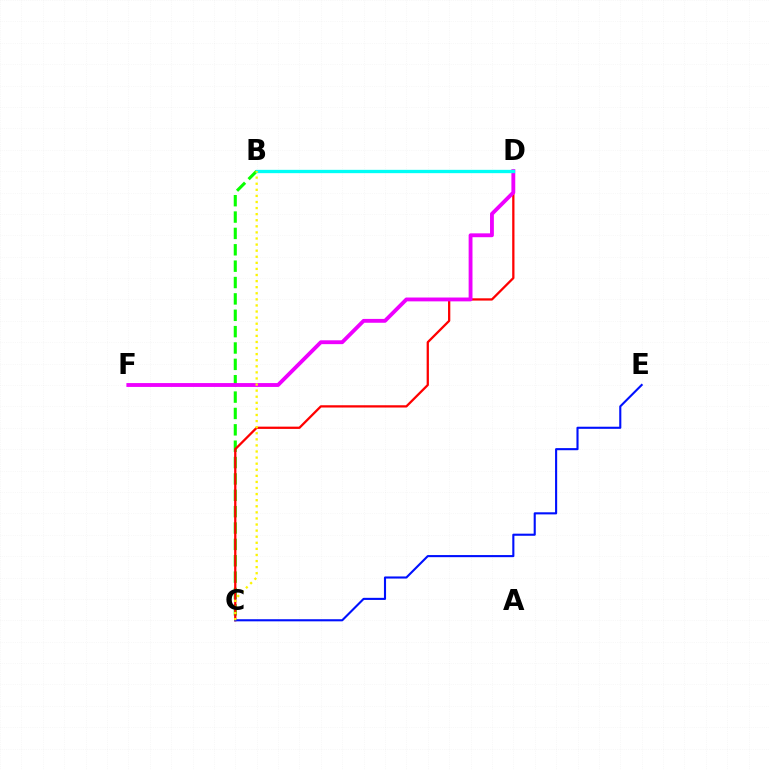{('B', 'C'): [{'color': '#08ff00', 'line_style': 'dashed', 'thickness': 2.22}, {'color': '#fcf500', 'line_style': 'dotted', 'thickness': 1.65}], ('C', 'D'): [{'color': '#ff0000', 'line_style': 'solid', 'thickness': 1.64}], ('D', 'F'): [{'color': '#ee00ff', 'line_style': 'solid', 'thickness': 2.77}], ('C', 'E'): [{'color': '#0010ff', 'line_style': 'solid', 'thickness': 1.52}], ('B', 'D'): [{'color': '#00fff6', 'line_style': 'solid', 'thickness': 2.39}]}